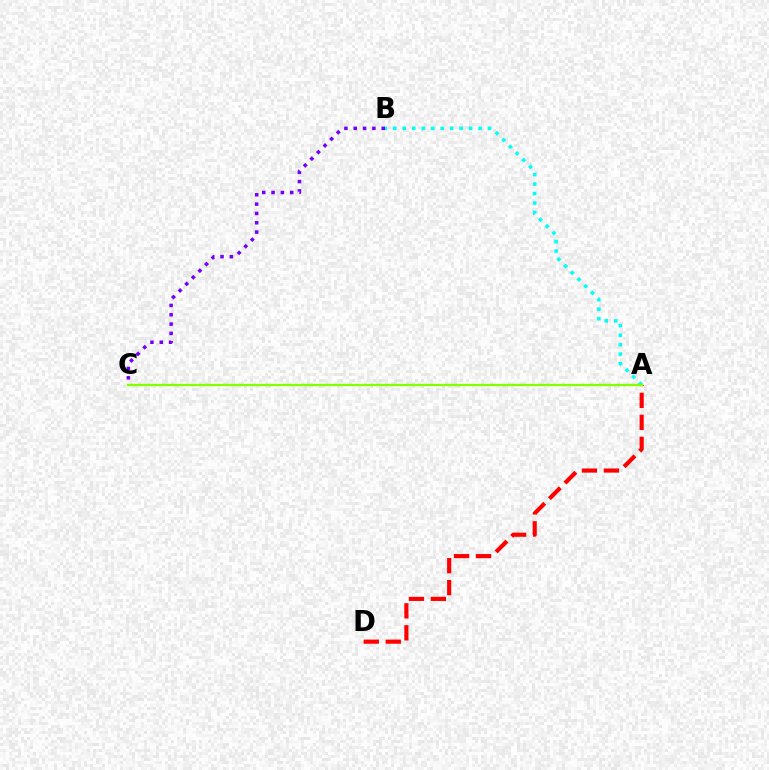{('A', 'D'): [{'color': '#ff0000', 'line_style': 'dashed', 'thickness': 2.99}], ('A', 'B'): [{'color': '#00fff6', 'line_style': 'dotted', 'thickness': 2.58}], ('A', 'C'): [{'color': '#84ff00', 'line_style': 'solid', 'thickness': 1.64}], ('B', 'C'): [{'color': '#7200ff', 'line_style': 'dotted', 'thickness': 2.54}]}